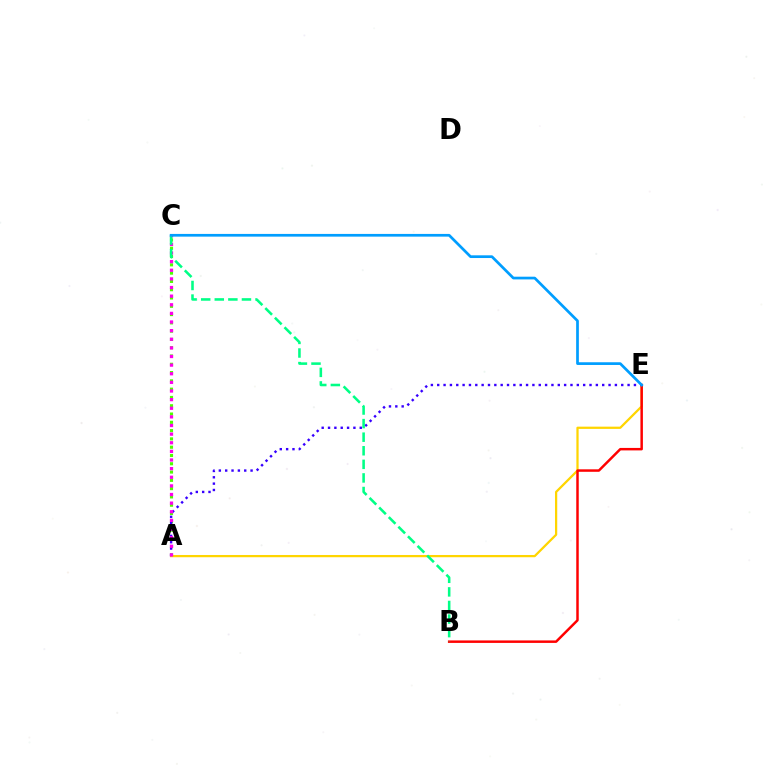{('A', 'C'): [{'color': '#4fff00', 'line_style': 'dotted', 'thickness': 2.25}, {'color': '#ff00ed', 'line_style': 'dotted', 'thickness': 2.34}], ('A', 'E'): [{'color': '#ffd500', 'line_style': 'solid', 'thickness': 1.62}, {'color': '#3700ff', 'line_style': 'dotted', 'thickness': 1.72}], ('B', 'E'): [{'color': '#ff0000', 'line_style': 'solid', 'thickness': 1.79}], ('B', 'C'): [{'color': '#00ff86', 'line_style': 'dashed', 'thickness': 1.85}], ('C', 'E'): [{'color': '#009eff', 'line_style': 'solid', 'thickness': 1.95}]}